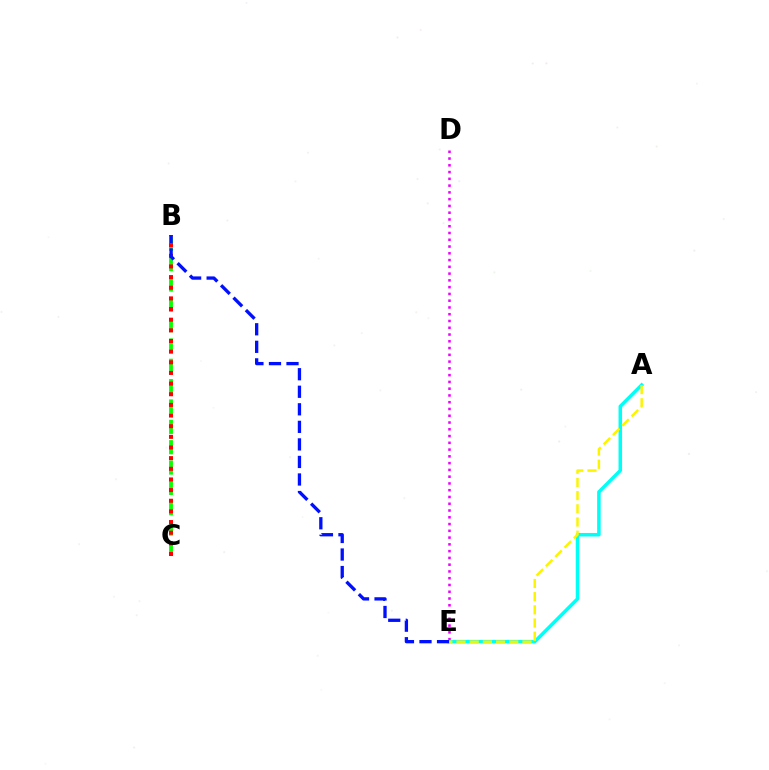{('B', 'C'): [{'color': '#08ff00', 'line_style': 'dashed', 'thickness': 2.76}, {'color': '#ff0000', 'line_style': 'dotted', 'thickness': 2.89}], ('D', 'E'): [{'color': '#ee00ff', 'line_style': 'dotted', 'thickness': 1.84}], ('A', 'E'): [{'color': '#00fff6', 'line_style': 'solid', 'thickness': 2.52}, {'color': '#fcf500', 'line_style': 'dashed', 'thickness': 1.79}], ('B', 'E'): [{'color': '#0010ff', 'line_style': 'dashed', 'thickness': 2.38}]}